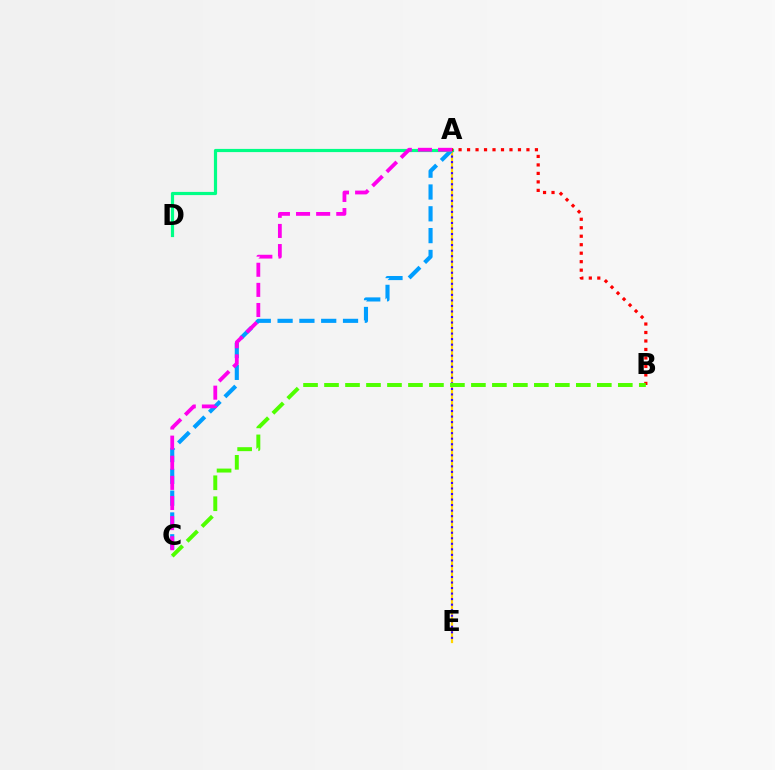{('A', 'E'): [{'color': '#ffd500', 'line_style': 'solid', 'thickness': 1.59}, {'color': '#3700ff', 'line_style': 'dotted', 'thickness': 1.5}], ('A', 'C'): [{'color': '#009eff', 'line_style': 'dashed', 'thickness': 2.96}, {'color': '#ff00ed', 'line_style': 'dashed', 'thickness': 2.73}], ('A', 'D'): [{'color': '#00ff86', 'line_style': 'solid', 'thickness': 2.29}], ('A', 'B'): [{'color': '#ff0000', 'line_style': 'dotted', 'thickness': 2.3}], ('B', 'C'): [{'color': '#4fff00', 'line_style': 'dashed', 'thickness': 2.85}]}